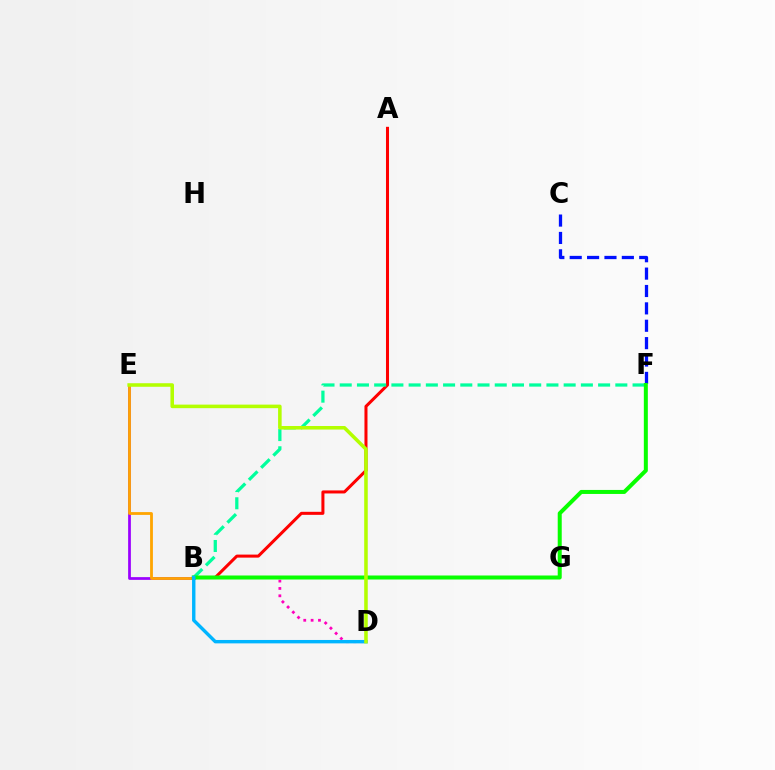{('A', 'B'): [{'color': '#ff0000', 'line_style': 'solid', 'thickness': 2.18}], ('B', 'E'): [{'color': '#9b00ff', 'line_style': 'solid', 'thickness': 1.98}, {'color': '#ffa500', 'line_style': 'solid', 'thickness': 2.01}], ('B', 'D'): [{'color': '#ff00bd', 'line_style': 'dotted', 'thickness': 2.0}, {'color': '#00b5ff', 'line_style': 'solid', 'thickness': 2.45}], ('C', 'F'): [{'color': '#0010ff', 'line_style': 'dashed', 'thickness': 2.36}], ('B', 'F'): [{'color': '#00ff9d', 'line_style': 'dashed', 'thickness': 2.34}, {'color': '#08ff00', 'line_style': 'solid', 'thickness': 2.88}], ('D', 'E'): [{'color': '#b3ff00', 'line_style': 'solid', 'thickness': 2.56}]}